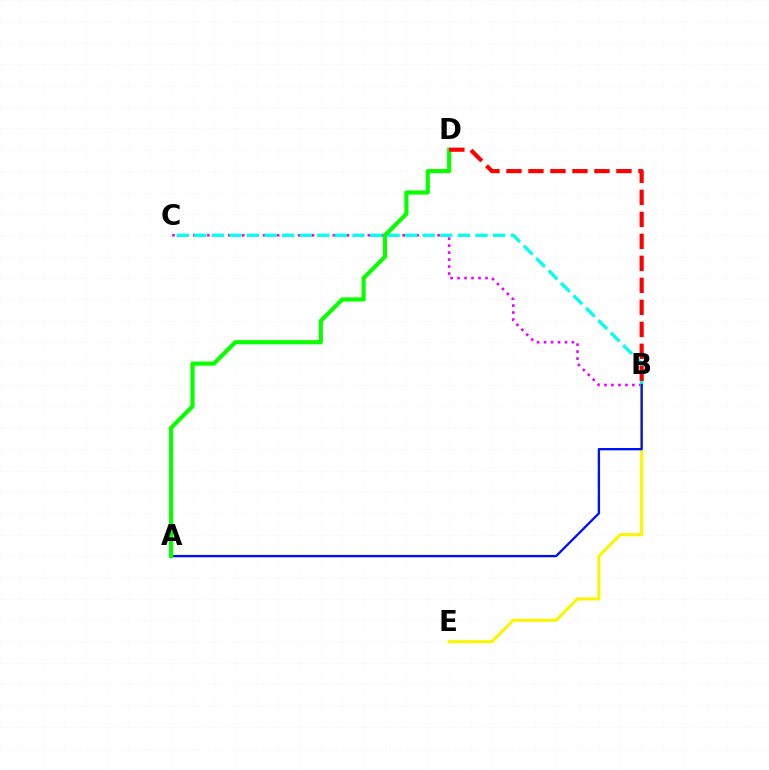{('B', 'C'): [{'color': '#ee00ff', 'line_style': 'dotted', 'thickness': 1.9}, {'color': '#00fff6', 'line_style': 'dashed', 'thickness': 2.39}], ('B', 'E'): [{'color': '#fcf500', 'line_style': 'solid', 'thickness': 2.22}], ('A', 'B'): [{'color': '#0010ff', 'line_style': 'solid', 'thickness': 1.67}], ('A', 'D'): [{'color': '#08ff00', 'line_style': 'solid', 'thickness': 2.99}], ('B', 'D'): [{'color': '#ff0000', 'line_style': 'dashed', 'thickness': 2.99}]}